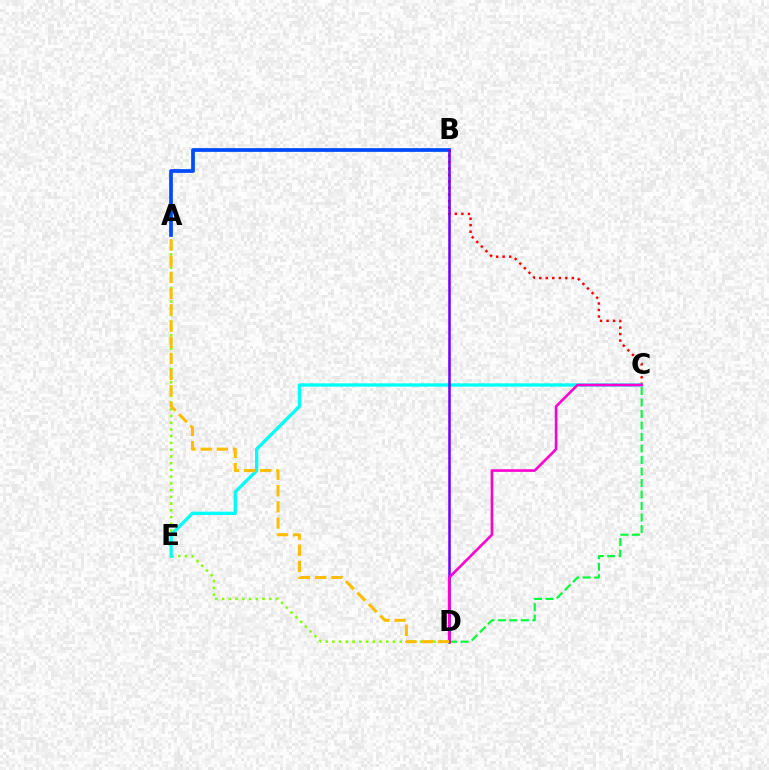{('A', 'D'): [{'color': '#84ff00', 'line_style': 'dotted', 'thickness': 1.83}, {'color': '#ffbd00', 'line_style': 'dashed', 'thickness': 2.2}], ('C', 'D'): [{'color': '#00ff39', 'line_style': 'dashed', 'thickness': 1.56}, {'color': '#ff00cf', 'line_style': 'solid', 'thickness': 1.9}], ('A', 'B'): [{'color': '#004bff', 'line_style': 'solid', 'thickness': 2.68}], ('B', 'C'): [{'color': '#ff0000', 'line_style': 'dotted', 'thickness': 1.77}], ('C', 'E'): [{'color': '#00fff6', 'line_style': 'solid', 'thickness': 2.39}], ('B', 'D'): [{'color': '#7200ff', 'line_style': 'solid', 'thickness': 1.83}]}